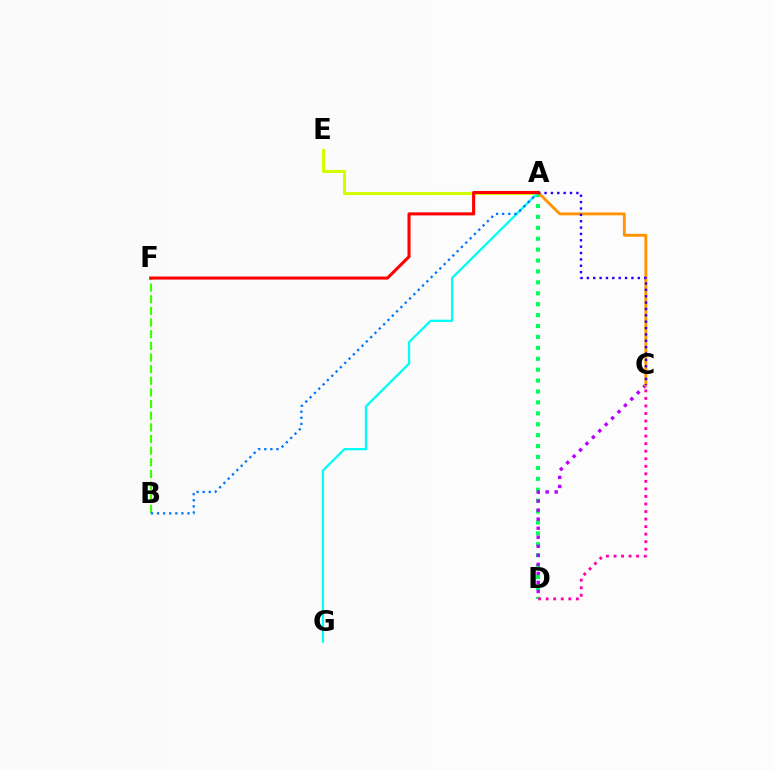{('A', 'D'): [{'color': '#00ff5c', 'line_style': 'dotted', 'thickness': 2.97}], ('A', 'E'): [{'color': '#d1ff00', 'line_style': 'solid', 'thickness': 2.21}], ('A', 'G'): [{'color': '#00fff6', 'line_style': 'solid', 'thickness': 1.64}], ('C', 'D'): [{'color': '#b900ff', 'line_style': 'dotted', 'thickness': 2.46}, {'color': '#ff00ac', 'line_style': 'dotted', 'thickness': 2.05}], ('A', 'C'): [{'color': '#ff9400', 'line_style': 'solid', 'thickness': 2.07}, {'color': '#2500ff', 'line_style': 'dotted', 'thickness': 1.73}], ('B', 'F'): [{'color': '#3dff00', 'line_style': 'dashed', 'thickness': 1.58}], ('A', 'B'): [{'color': '#0074ff', 'line_style': 'dotted', 'thickness': 1.66}], ('A', 'F'): [{'color': '#ff0000', 'line_style': 'solid', 'thickness': 2.21}]}